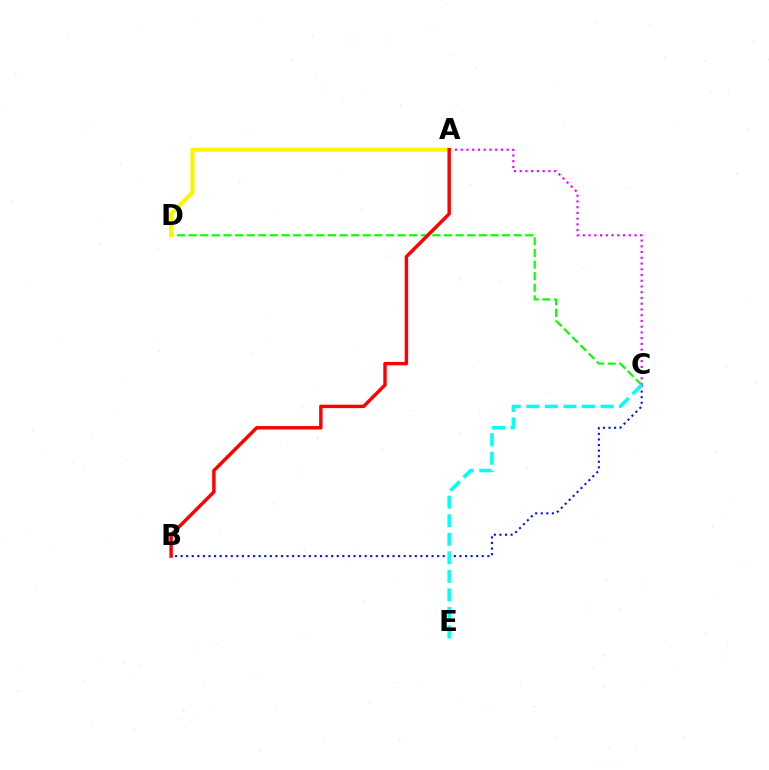{('A', 'C'): [{'color': '#ee00ff', 'line_style': 'dotted', 'thickness': 1.56}], ('C', 'D'): [{'color': '#08ff00', 'line_style': 'dashed', 'thickness': 1.58}], ('A', 'D'): [{'color': '#fcf500', 'line_style': 'solid', 'thickness': 2.96}], ('B', 'C'): [{'color': '#0010ff', 'line_style': 'dotted', 'thickness': 1.52}], ('A', 'B'): [{'color': '#ff0000', 'line_style': 'solid', 'thickness': 2.47}], ('C', 'E'): [{'color': '#00fff6', 'line_style': 'dashed', 'thickness': 2.52}]}